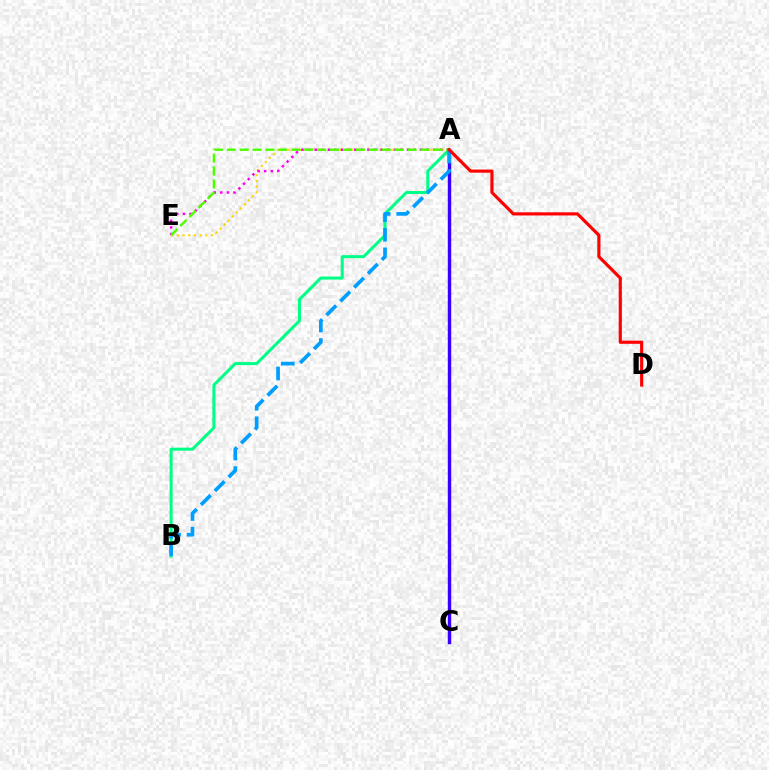{('A', 'B'): [{'color': '#00ff86', 'line_style': 'solid', 'thickness': 2.18}, {'color': '#009eff', 'line_style': 'dashed', 'thickness': 2.66}], ('A', 'E'): [{'color': '#ffd500', 'line_style': 'dotted', 'thickness': 1.55}, {'color': '#ff00ed', 'line_style': 'dotted', 'thickness': 1.79}, {'color': '#4fff00', 'line_style': 'dashed', 'thickness': 1.75}], ('A', 'C'): [{'color': '#3700ff', 'line_style': 'solid', 'thickness': 2.46}], ('A', 'D'): [{'color': '#ff0000', 'line_style': 'solid', 'thickness': 2.27}]}